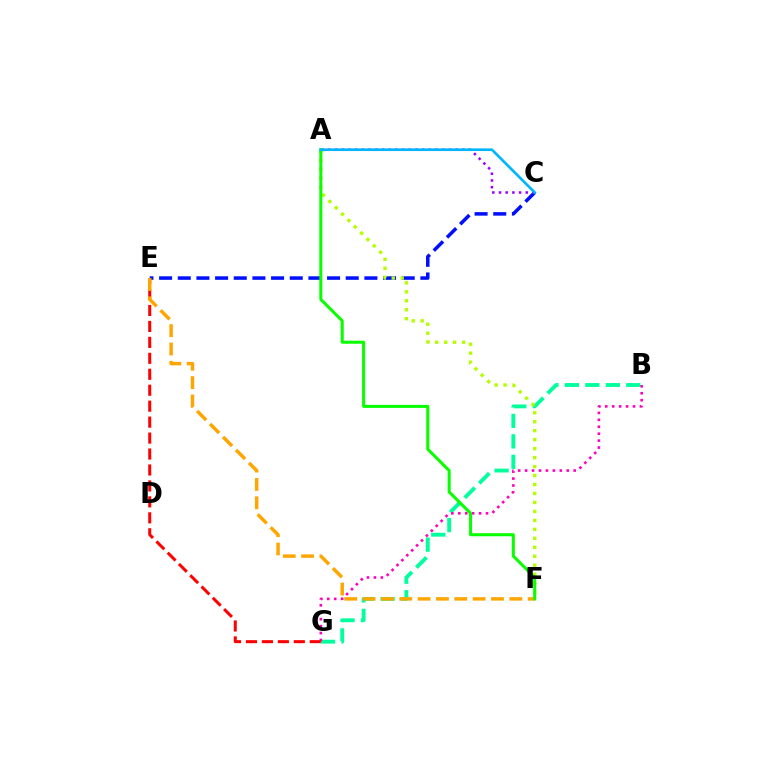{('C', 'E'): [{'color': '#0010ff', 'line_style': 'dashed', 'thickness': 2.54}], ('B', 'G'): [{'color': '#00ff9d', 'line_style': 'dashed', 'thickness': 2.78}, {'color': '#ff00bd', 'line_style': 'dotted', 'thickness': 1.88}], ('A', 'C'): [{'color': '#9b00ff', 'line_style': 'dotted', 'thickness': 1.82}, {'color': '#00b5ff', 'line_style': 'solid', 'thickness': 1.92}], ('A', 'F'): [{'color': '#b3ff00', 'line_style': 'dotted', 'thickness': 2.44}, {'color': '#08ff00', 'line_style': 'solid', 'thickness': 2.18}], ('E', 'G'): [{'color': '#ff0000', 'line_style': 'dashed', 'thickness': 2.17}], ('E', 'F'): [{'color': '#ffa500', 'line_style': 'dashed', 'thickness': 2.49}]}